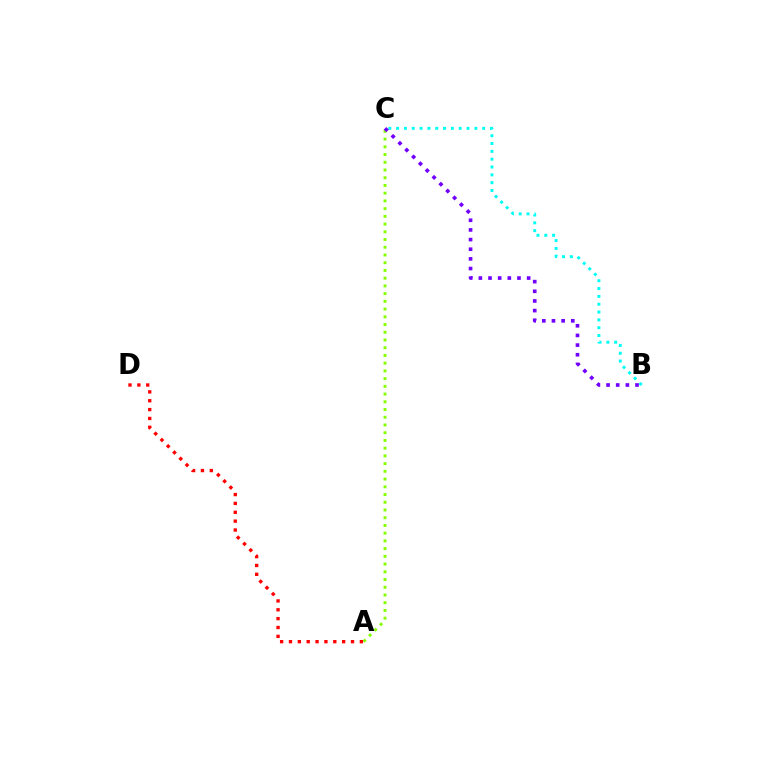{('A', 'C'): [{'color': '#84ff00', 'line_style': 'dotted', 'thickness': 2.1}], ('B', 'C'): [{'color': '#00fff6', 'line_style': 'dotted', 'thickness': 2.13}, {'color': '#7200ff', 'line_style': 'dotted', 'thickness': 2.62}], ('A', 'D'): [{'color': '#ff0000', 'line_style': 'dotted', 'thickness': 2.41}]}